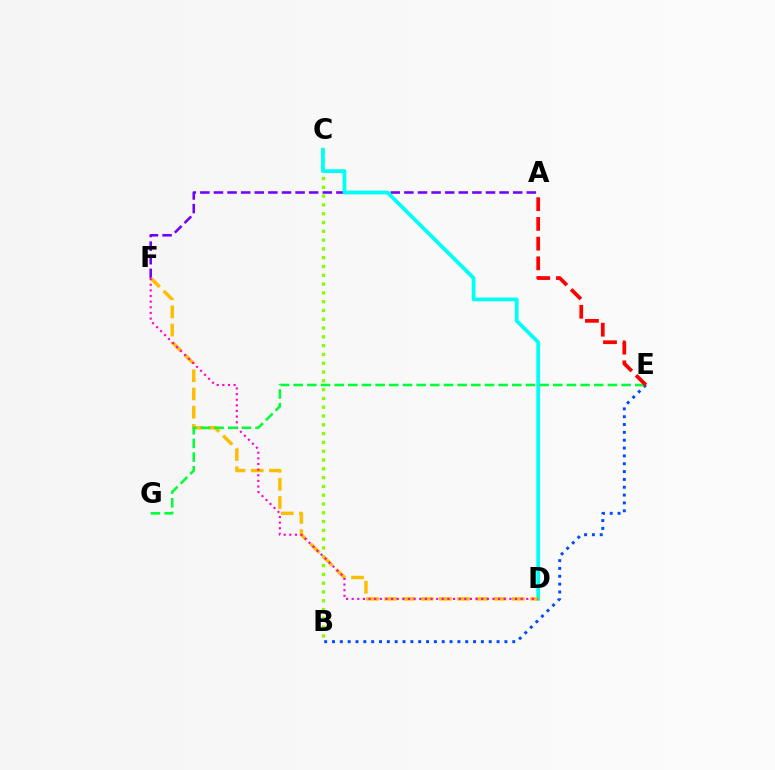{('B', 'E'): [{'color': '#004bff', 'line_style': 'dotted', 'thickness': 2.13}], ('B', 'C'): [{'color': '#84ff00', 'line_style': 'dotted', 'thickness': 2.39}], ('A', 'F'): [{'color': '#7200ff', 'line_style': 'dashed', 'thickness': 1.85}], ('C', 'D'): [{'color': '#00fff6', 'line_style': 'solid', 'thickness': 2.73}], ('D', 'F'): [{'color': '#ffbd00', 'line_style': 'dashed', 'thickness': 2.47}, {'color': '#ff00cf', 'line_style': 'dotted', 'thickness': 1.53}], ('E', 'G'): [{'color': '#00ff39', 'line_style': 'dashed', 'thickness': 1.86}], ('A', 'E'): [{'color': '#ff0000', 'line_style': 'dashed', 'thickness': 2.68}]}